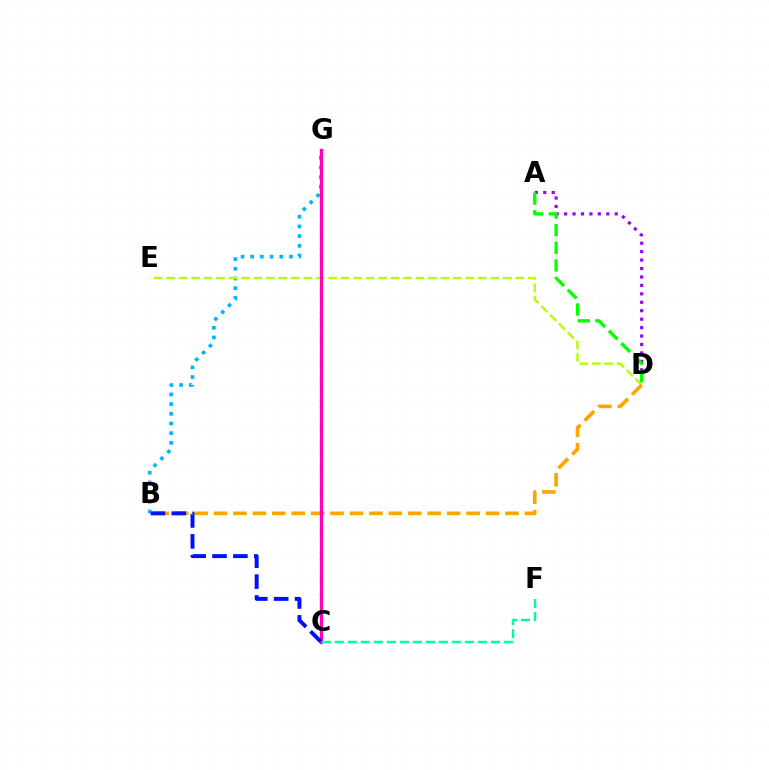{('C', 'G'): [{'color': '#ff0000', 'line_style': 'dotted', 'thickness': 1.59}, {'color': '#ff00bd', 'line_style': 'solid', 'thickness': 2.34}], ('B', 'G'): [{'color': '#00b5ff', 'line_style': 'dotted', 'thickness': 2.63}], ('D', 'E'): [{'color': '#b3ff00', 'line_style': 'dashed', 'thickness': 1.69}], ('A', 'D'): [{'color': '#9b00ff', 'line_style': 'dotted', 'thickness': 2.29}, {'color': '#08ff00', 'line_style': 'dashed', 'thickness': 2.4}], ('B', 'D'): [{'color': '#ffa500', 'line_style': 'dashed', 'thickness': 2.64}], ('C', 'F'): [{'color': '#00ff9d', 'line_style': 'dashed', 'thickness': 1.77}], ('B', 'C'): [{'color': '#0010ff', 'line_style': 'dashed', 'thickness': 2.84}]}